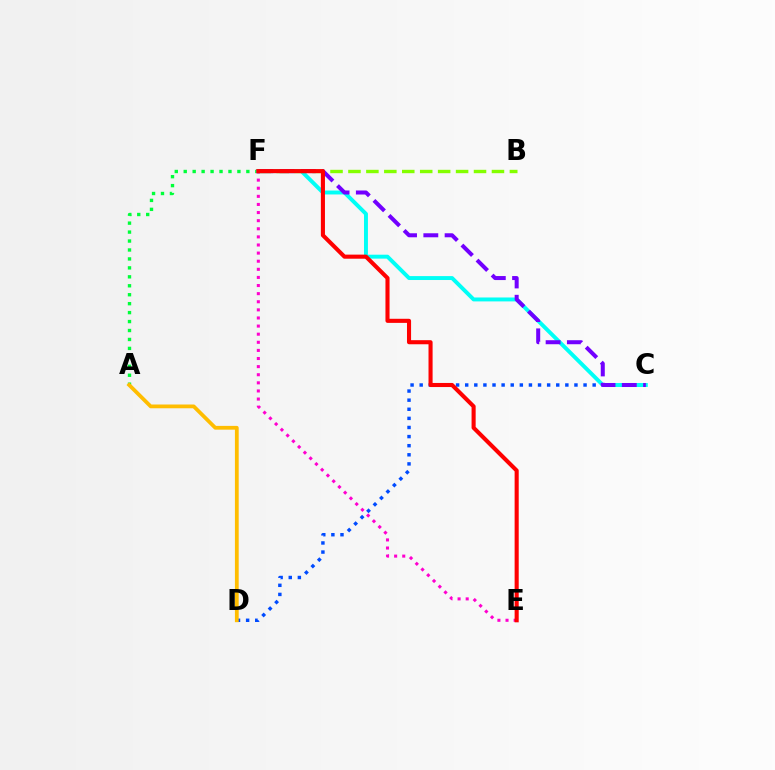{('A', 'F'): [{'color': '#00ff39', 'line_style': 'dotted', 'thickness': 2.43}], ('C', 'D'): [{'color': '#004bff', 'line_style': 'dotted', 'thickness': 2.47}], ('C', 'F'): [{'color': '#00fff6', 'line_style': 'solid', 'thickness': 2.82}, {'color': '#7200ff', 'line_style': 'dashed', 'thickness': 2.89}], ('B', 'F'): [{'color': '#84ff00', 'line_style': 'dashed', 'thickness': 2.44}], ('E', 'F'): [{'color': '#ff00cf', 'line_style': 'dotted', 'thickness': 2.2}, {'color': '#ff0000', 'line_style': 'solid', 'thickness': 2.94}], ('A', 'D'): [{'color': '#ffbd00', 'line_style': 'solid', 'thickness': 2.72}]}